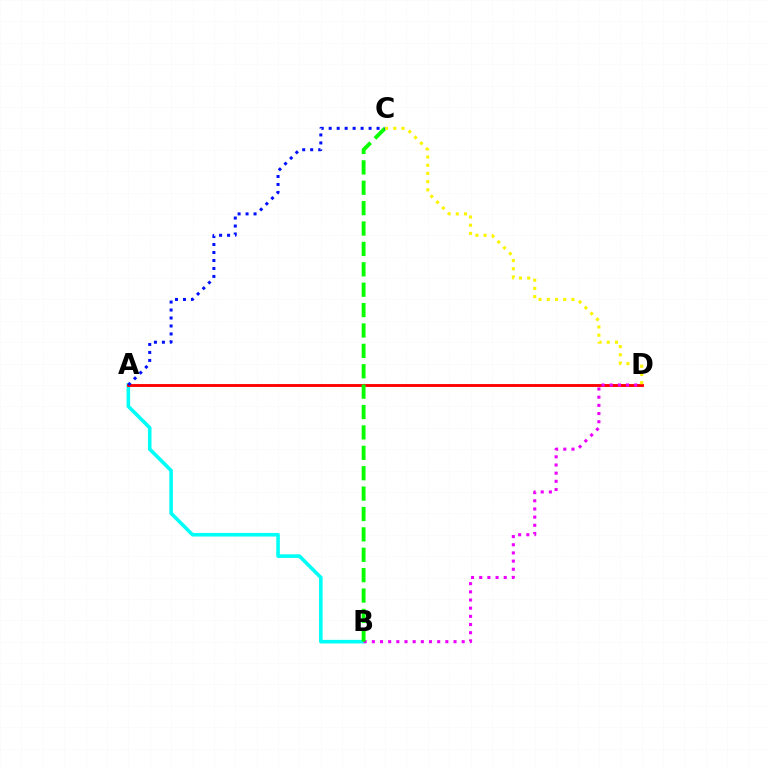{('A', 'B'): [{'color': '#00fff6', 'line_style': 'solid', 'thickness': 2.58}], ('A', 'D'): [{'color': '#ff0000', 'line_style': 'solid', 'thickness': 2.06}], ('B', 'D'): [{'color': '#ee00ff', 'line_style': 'dotted', 'thickness': 2.22}], ('B', 'C'): [{'color': '#08ff00', 'line_style': 'dashed', 'thickness': 2.77}], ('C', 'D'): [{'color': '#fcf500', 'line_style': 'dotted', 'thickness': 2.23}], ('A', 'C'): [{'color': '#0010ff', 'line_style': 'dotted', 'thickness': 2.17}]}